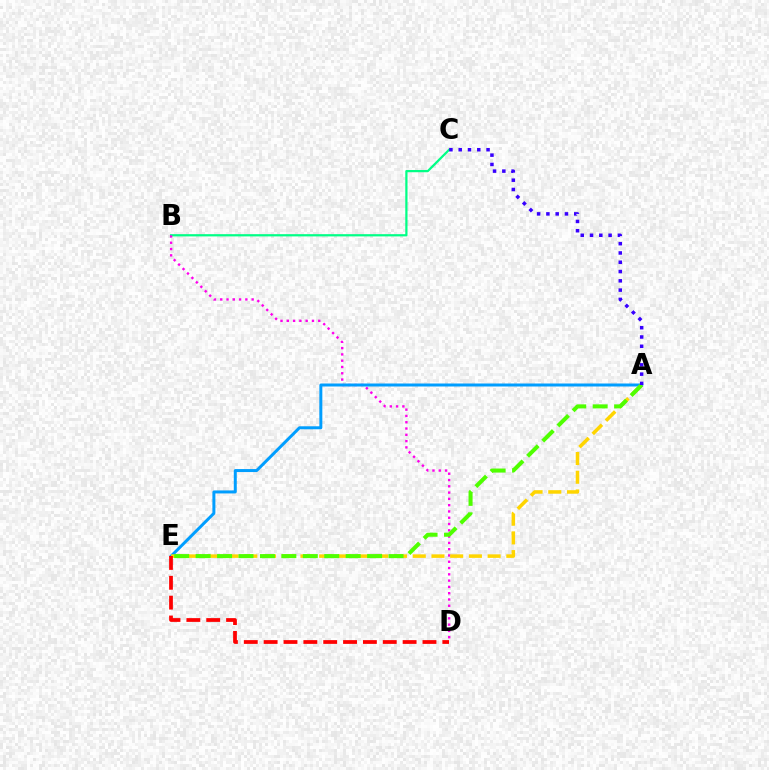{('B', 'C'): [{'color': '#00ff86', 'line_style': 'solid', 'thickness': 1.61}], ('B', 'D'): [{'color': '#ff00ed', 'line_style': 'dotted', 'thickness': 1.71}], ('A', 'E'): [{'color': '#009eff', 'line_style': 'solid', 'thickness': 2.15}, {'color': '#ffd500', 'line_style': 'dashed', 'thickness': 2.54}, {'color': '#4fff00', 'line_style': 'dashed', 'thickness': 2.91}], ('D', 'E'): [{'color': '#ff0000', 'line_style': 'dashed', 'thickness': 2.7}], ('A', 'C'): [{'color': '#3700ff', 'line_style': 'dotted', 'thickness': 2.52}]}